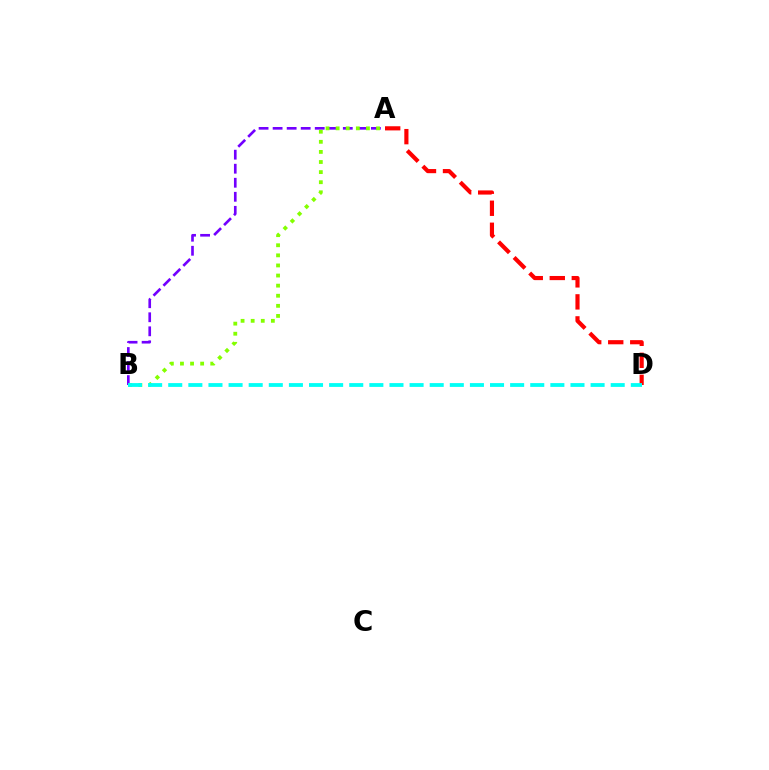{('A', 'B'): [{'color': '#7200ff', 'line_style': 'dashed', 'thickness': 1.91}, {'color': '#84ff00', 'line_style': 'dotted', 'thickness': 2.74}], ('A', 'D'): [{'color': '#ff0000', 'line_style': 'dashed', 'thickness': 2.99}], ('B', 'D'): [{'color': '#00fff6', 'line_style': 'dashed', 'thickness': 2.73}]}